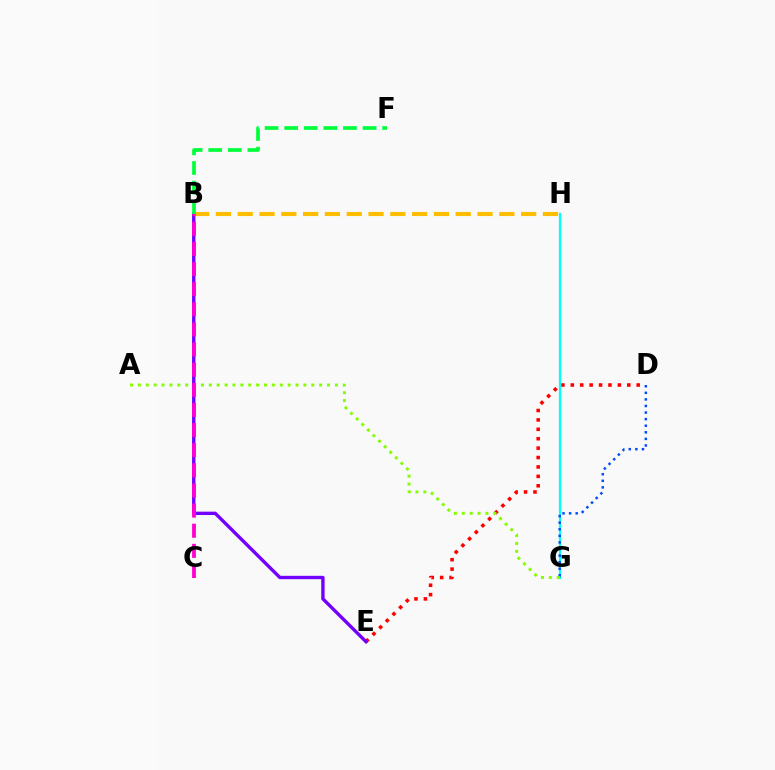{('D', 'E'): [{'color': '#ff0000', 'line_style': 'dotted', 'thickness': 2.56}], ('B', 'E'): [{'color': '#7200ff', 'line_style': 'solid', 'thickness': 2.43}], ('G', 'H'): [{'color': '#00fff6', 'line_style': 'solid', 'thickness': 1.61}], ('D', 'G'): [{'color': '#004bff', 'line_style': 'dotted', 'thickness': 1.79}], ('B', 'H'): [{'color': '#ffbd00', 'line_style': 'dashed', 'thickness': 2.96}], ('A', 'G'): [{'color': '#84ff00', 'line_style': 'dotted', 'thickness': 2.14}], ('B', 'C'): [{'color': '#ff00cf', 'line_style': 'dashed', 'thickness': 2.73}], ('B', 'F'): [{'color': '#00ff39', 'line_style': 'dashed', 'thickness': 2.66}]}